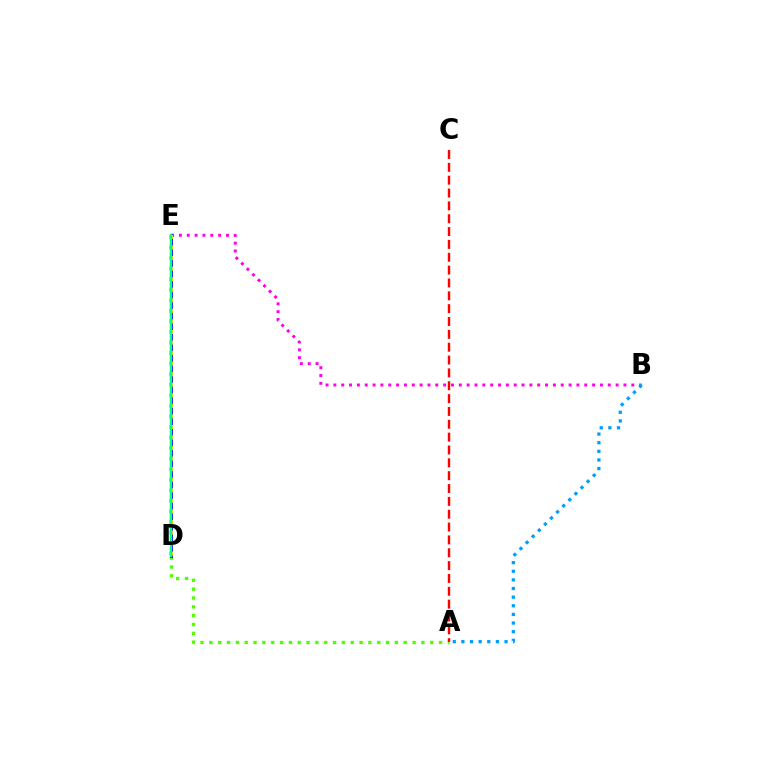{('B', 'E'): [{'color': '#ff00ed', 'line_style': 'dotted', 'thickness': 2.13}], ('A', 'D'): [{'color': '#4fff00', 'line_style': 'dotted', 'thickness': 2.4}], ('D', 'E'): [{'color': '#3700ff', 'line_style': 'solid', 'thickness': 2.22}, {'color': '#ffd500', 'line_style': 'dotted', 'thickness': 2.87}, {'color': '#00ff86', 'line_style': 'solid', 'thickness': 1.75}], ('A', 'B'): [{'color': '#009eff', 'line_style': 'dotted', 'thickness': 2.35}], ('A', 'C'): [{'color': '#ff0000', 'line_style': 'dashed', 'thickness': 1.75}]}